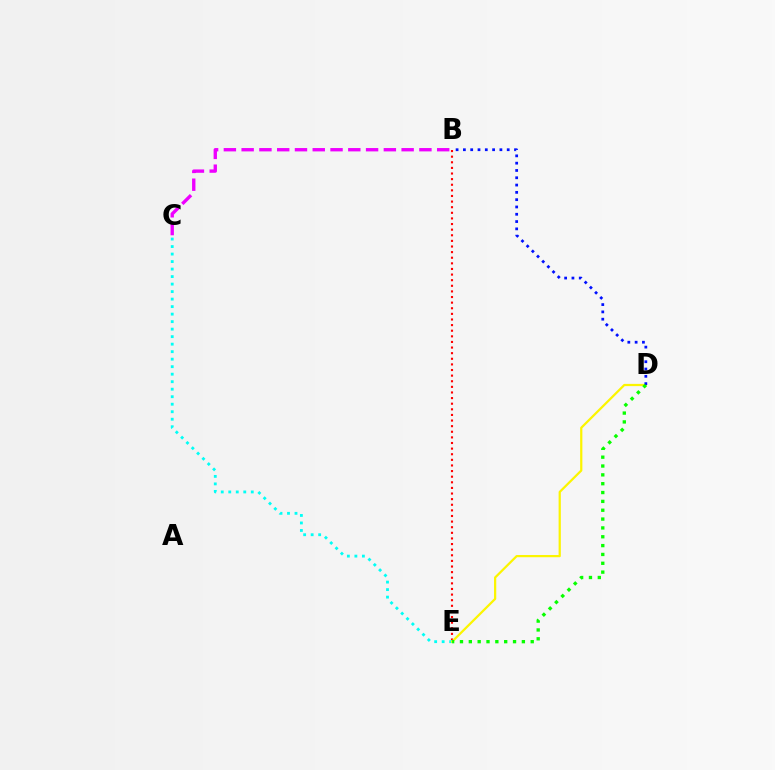{('B', 'E'): [{'color': '#ff0000', 'line_style': 'dotted', 'thickness': 1.53}], ('C', 'E'): [{'color': '#00fff6', 'line_style': 'dotted', 'thickness': 2.04}], ('D', 'E'): [{'color': '#fcf500', 'line_style': 'solid', 'thickness': 1.61}, {'color': '#08ff00', 'line_style': 'dotted', 'thickness': 2.4}], ('B', 'D'): [{'color': '#0010ff', 'line_style': 'dotted', 'thickness': 1.98}], ('B', 'C'): [{'color': '#ee00ff', 'line_style': 'dashed', 'thickness': 2.41}]}